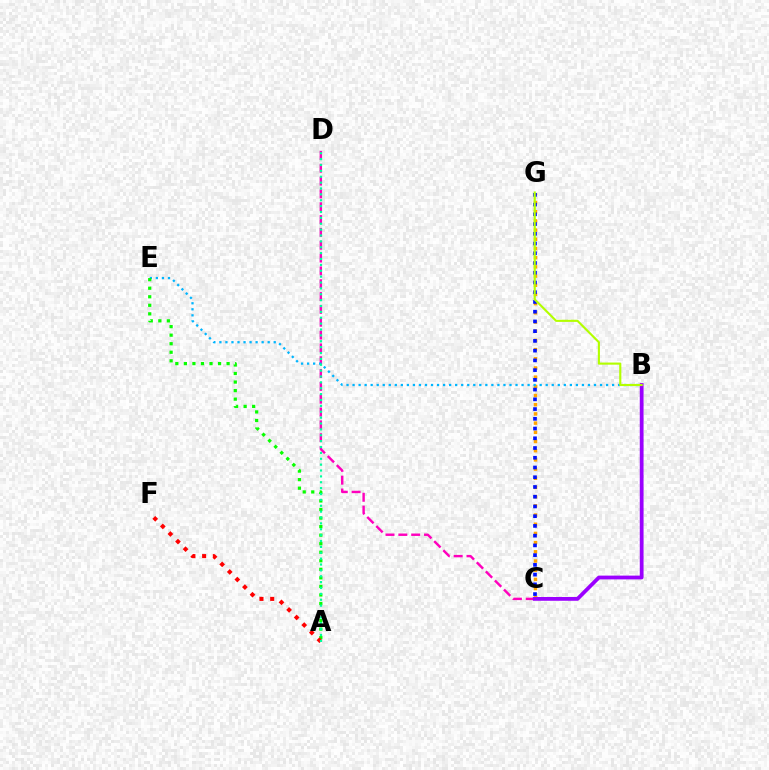{('C', 'G'): [{'color': '#ffa500', 'line_style': 'dotted', 'thickness': 2.5}, {'color': '#0010ff', 'line_style': 'dotted', 'thickness': 2.65}], ('C', 'D'): [{'color': '#ff00bd', 'line_style': 'dashed', 'thickness': 1.74}], ('B', 'E'): [{'color': '#00b5ff', 'line_style': 'dotted', 'thickness': 1.64}], ('A', 'E'): [{'color': '#08ff00', 'line_style': 'dotted', 'thickness': 2.32}], ('A', 'F'): [{'color': '#ff0000', 'line_style': 'dotted', 'thickness': 2.91}], ('B', 'C'): [{'color': '#9b00ff', 'line_style': 'solid', 'thickness': 2.72}], ('B', 'G'): [{'color': '#b3ff00', 'line_style': 'solid', 'thickness': 1.53}], ('A', 'D'): [{'color': '#00ff9d', 'line_style': 'dotted', 'thickness': 1.6}]}